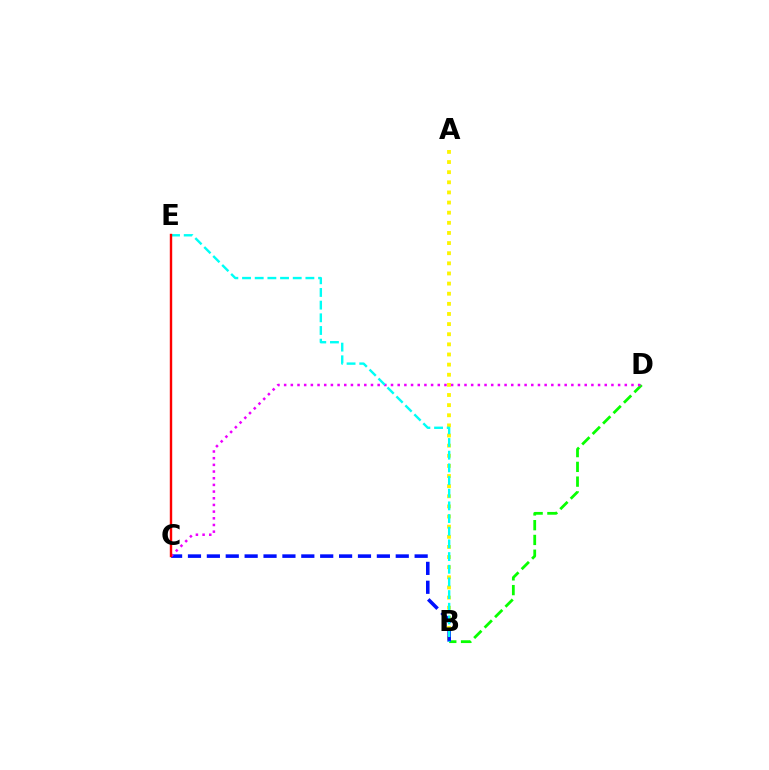{('B', 'D'): [{'color': '#08ff00', 'line_style': 'dashed', 'thickness': 2.0}], ('A', 'B'): [{'color': '#fcf500', 'line_style': 'dotted', 'thickness': 2.75}], ('B', 'C'): [{'color': '#0010ff', 'line_style': 'dashed', 'thickness': 2.57}], ('C', 'D'): [{'color': '#ee00ff', 'line_style': 'dotted', 'thickness': 1.81}], ('B', 'E'): [{'color': '#00fff6', 'line_style': 'dashed', 'thickness': 1.72}], ('C', 'E'): [{'color': '#ff0000', 'line_style': 'solid', 'thickness': 1.73}]}